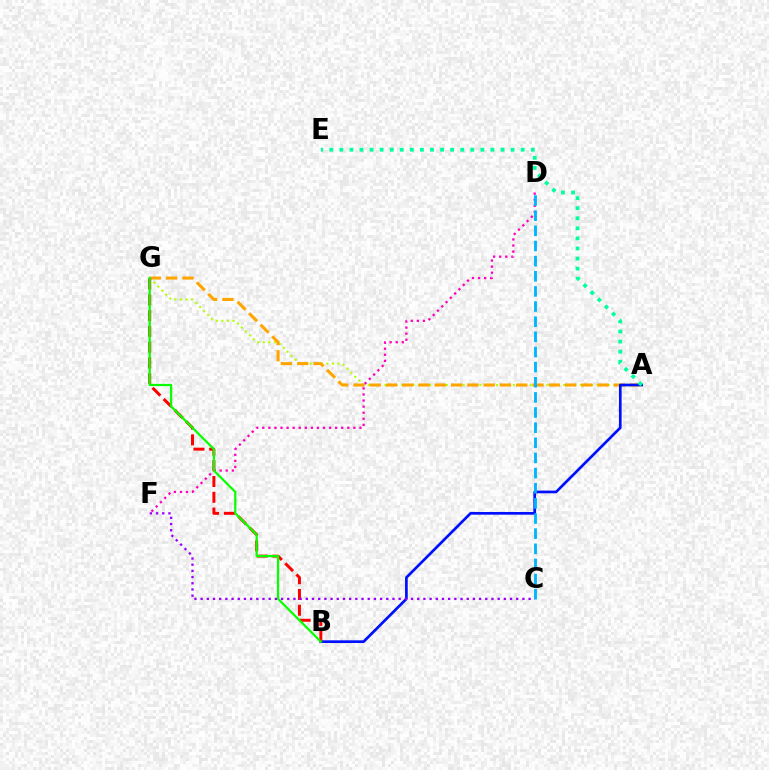{('D', 'F'): [{'color': '#ff00bd', 'line_style': 'dotted', 'thickness': 1.65}], ('A', 'G'): [{'color': '#b3ff00', 'line_style': 'dotted', 'thickness': 1.52}, {'color': '#ffa500', 'line_style': 'dashed', 'thickness': 2.21}], ('A', 'B'): [{'color': '#0010ff', 'line_style': 'solid', 'thickness': 1.94}], ('A', 'E'): [{'color': '#00ff9d', 'line_style': 'dotted', 'thickness': 2.74}], ('B', 'G'): [{'color': '#ff0000', 'line_style': 'dashed', 'thickness': 2.14}, {'color': '#08ff00', 'line_style': 'solid', 'thickness': 1.62}], ('C', 'D'): [{'color': '#00b5ff', 'line_style': 'dashed', 'thickness': 2.06}], ('C', 'F'): [{'color': '#9b00ff', 'line_style': 'dotted', 'thickness': 1.68}]}